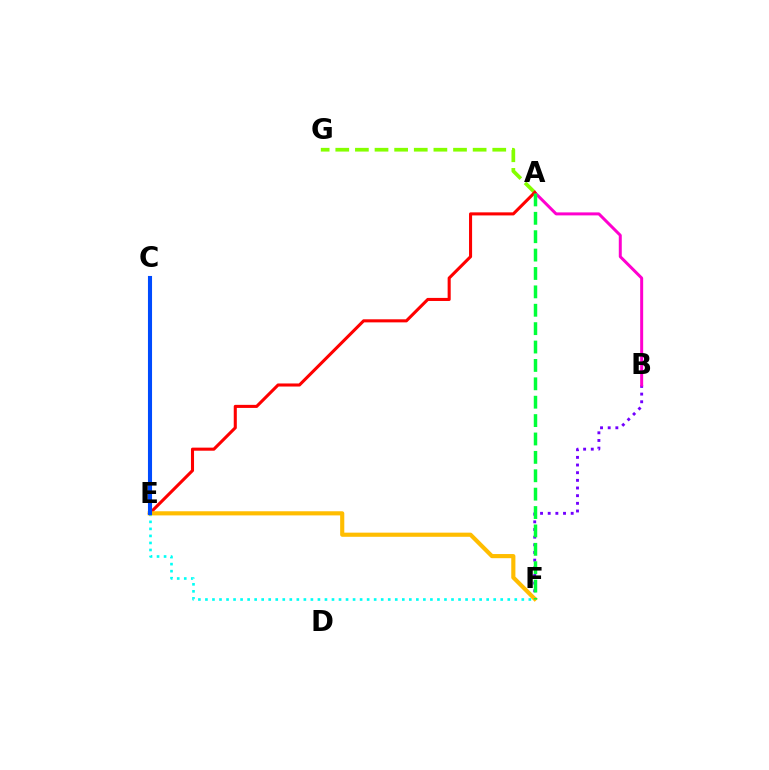{('E', 'F'): [{'color': '#00fff6', 'line_style': 'dotted', 'thickness': 1.91}, {'color': '#ffbd00', 'line_style': 'solid', 'thickness': 2.98}], ('A', 'G'): [{'color': '#84ff00', 'line_style': 'dashed', 'thickness': 2.67}], ('B', 'F'): [{'color': '#7200ff', 'line_style': 'dotted', 'thickness': 2.08}], ('A', 'B'): [{'color': '#ff00cf', 'line_style': 'solid', 'thickness': 2.15}], ('A', 'E'): [{'color': '#ff0000', 'line_style': 'solid', 'thickness': 2.21}], ('C', 'E'): [{'color': '#004bff', 'line_style': 'solid', 'thickness': 2.94}], ('A', 'F'): [{'color': '#00ff39', 'line_style': 'dashed', 'thickness': 2.5}]}